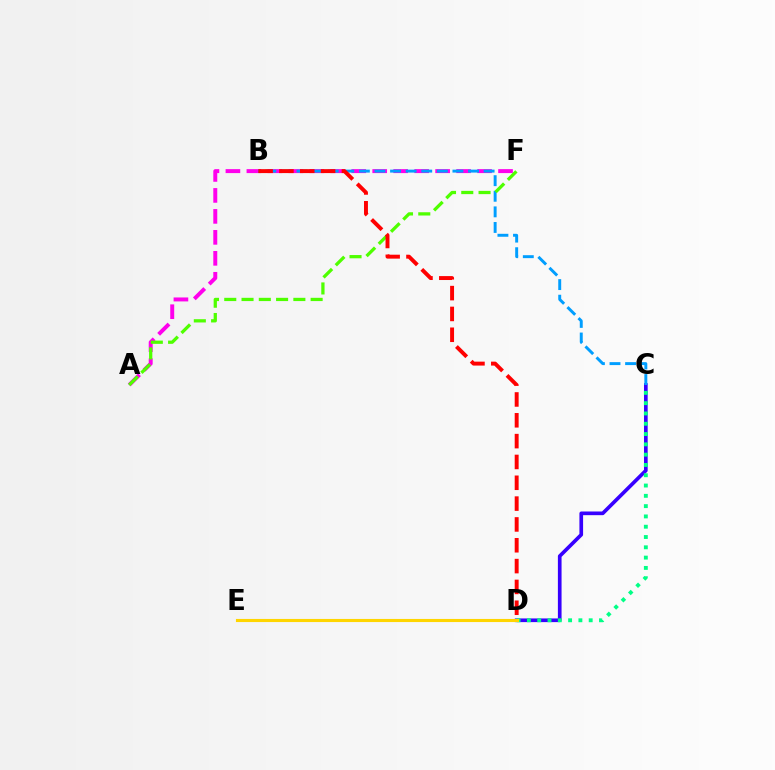{('A', 'F'): [{'color': '#ff00ed', 'line_style': 'dashed', 'thickness': 2.85}, {'color': '#4fff00', 'line_style': 'dashed', 'thickness': 2.35}], ('C', 'D'): [{'color': '#3700ff', 'line_style': 'solid', 'thickness': 2.64}, {'color': '#00ff86', 'line_style': 'dotted', 'thickness': 2.8}], ('B', 'C'): [{'color': '#009eff', 'line_style': 'dashed', 'thickness': 2.12}], ('D', 'E'): [{'color': '#ffd500', 'line_style': 'solid', 'thickness': 2.24}], ('B', 'D'): [{'color': '#ff0000', 'line_style': 'dashed', 'thickness': 2.83}]}